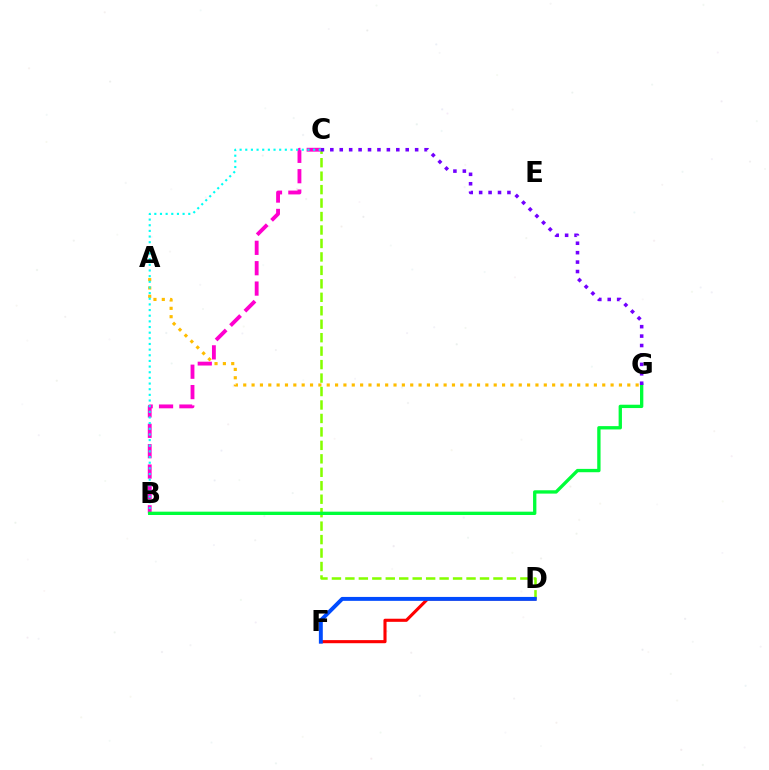{('A', 'G'): [{'color': '#ffbd00', 'line_style': 'dotted', 'thickness': 2.27}], ('C', 'D'): [{'color': '#84ff00', 'line_style': 'dashed', 'thickness': 1.83}], ('B', 'C'): [{'color': '#ff00cf', 'line_style': 'dashed', 'thickness': 2.77}, {'color': '#00fff6', 'line_style': 'dotted', 'thickness': 1.54}], ('D', 'F'): [{'color': '#ff0000', 'line_style': 'solid', 'thickness': 2.23}, {'color': '#004bff', 'line_style': 'solid', 'thickness': 2.82}], ('B', 'G'): [{'color': '#00ff39', 'line_style': 'solid', 'thickness': 2.4}], ('C', 'G'): [{'color': '#7200ff', 'line_style': 'dotted', 'thickness': 2.56}]}